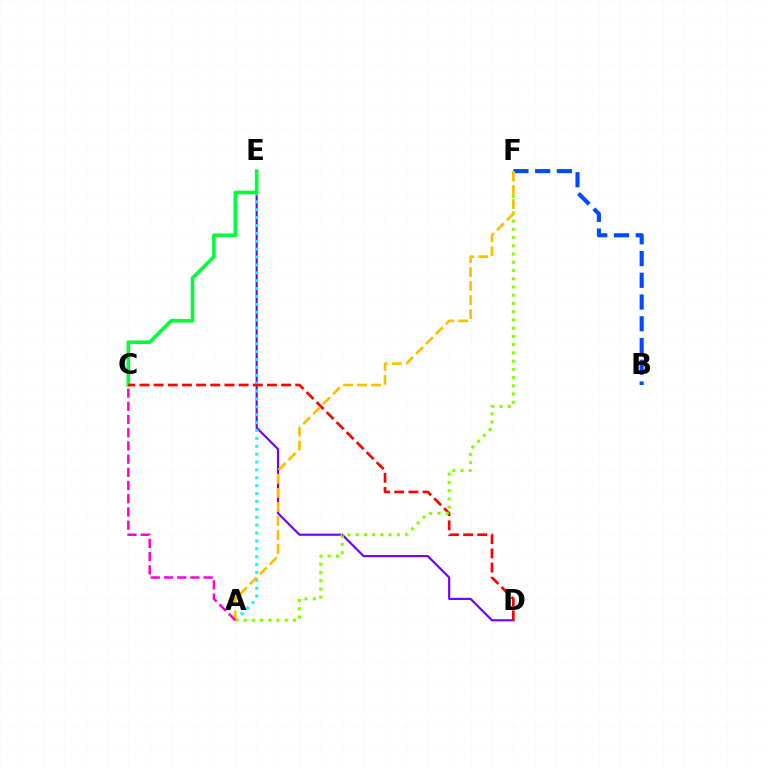{('D', 'E'): [{'color': '#7200ff', 'line_style': 'solid', 'thickness': 1.56}], ('A', 'E'): [{'color': '#00fff6', 'line_style': 'dotted', 'thickness': 2.14}], ('B', 'F'): [{'color': '#004bff', 'line_style': 'dashed', 'thickness': 2.95}], ('C', 'E'): [{'color': '#00ff39', 'line_style': 'solid', 'thickness': 2.6}], ('C', 'D'): [{'color': '#ff0000', 'line_style': 'dashed', 'thickness': 1.92}], ('A', 'F'): [{'color': '#84ff00', 'line_style': 'dotted', 'thickness': 2.24}, {'color': '#ffbd00', 'line_style': 'dashed', 'thickness': 1.91}], ('A', 'C'): [{'color': '#ff00cf', 'line_style': 'dashed', 'thickness': 1.79}]}